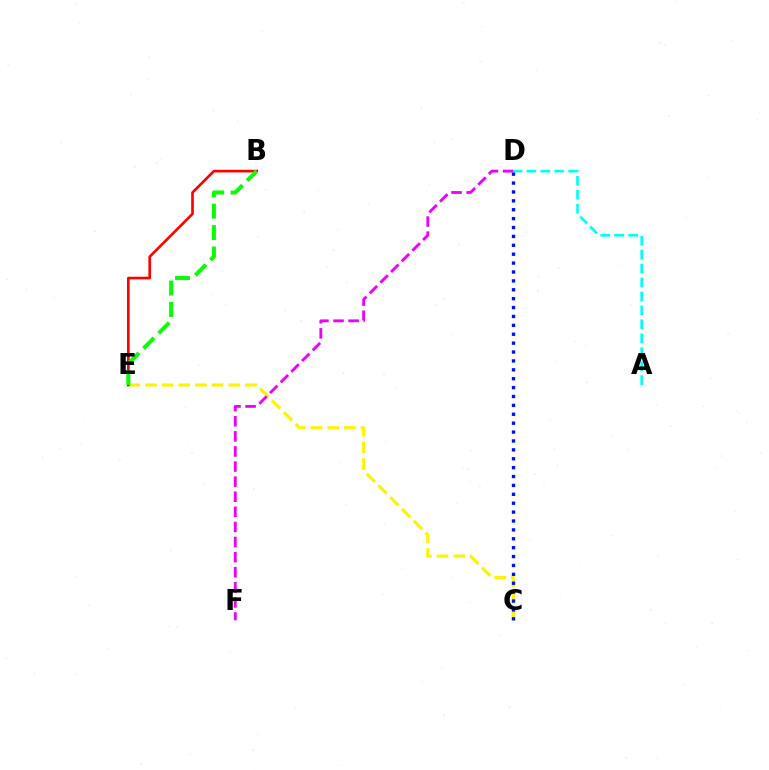{('C', 'E'): [{'color': '#fcf500', 'line_style': 'dashed', 'thickness': 2.26}], ('A', 'D'): [{'color': '#00fff6', 'line_style': 'dashed', 'thickness': 1.89}], ('D', 'F'): [{'color': '#ee00ff', 'line_style': 'dashed', 'thickness': 2.05}], ('B', 'E'): [{'color': '#ff0000', 'line_style': 'solid', 'thickness': 1.91}, {'color': '#08ff00', 'line_style': 'dashed', 'thickness': 2.91}], ('C', 'D'): [{'color': '#0010ff', 'line_style': 'dotted', 'thickness': 2.42}]}